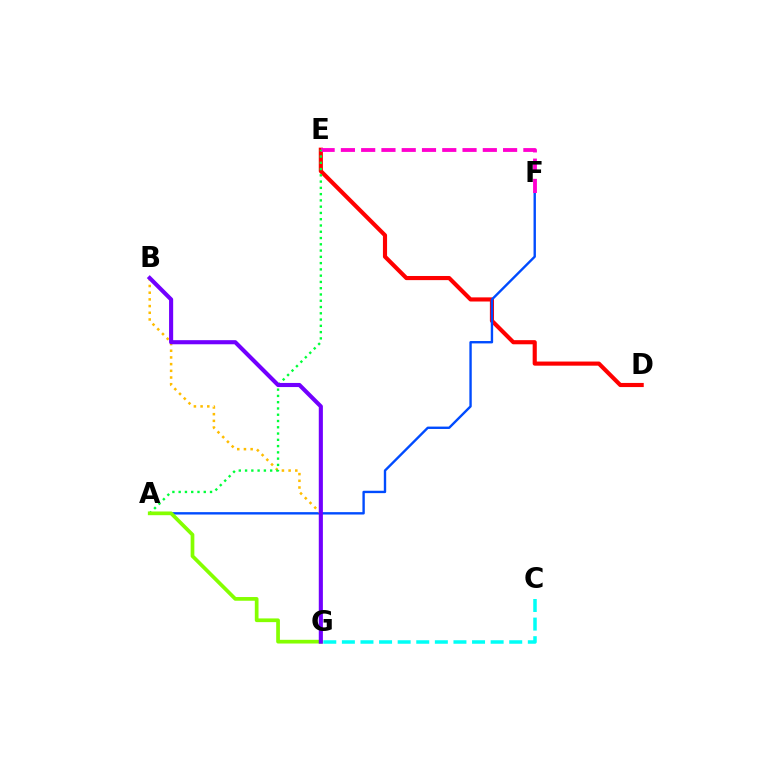{('D', 'E'): [{'color': '#ff0000', 'line_style': 'solid', 'thickness': 2.97}], ('A', 'F'): [{'color': '#004bff', 'line_style': 'solid', 'thickness': 1.72}], ('E', 'F'): [{'color': '#ff00cf', 'line_style': 'dashed', 'thickness': 2.75}], ('B', 'G'): [{'color': '#ffbd00', 'line_style': 'dotted', 'thickness': 1.82}, {'color': '#7200ff', 'line_style': 'solid', 'thickness': 2.96}], ('A', 'E'): [{'color': '#00ff39', 'line_style': 'dotted', 'thickness': 1.7}], ('A', 'G'): [{'color': '#84ff00', 'line_style': 'solid', 'thickness': 2.67}], ('C', 'G'): [{'color': '#00fff6', 'line_style': 'dashed', 'thickness': 2.53}]}